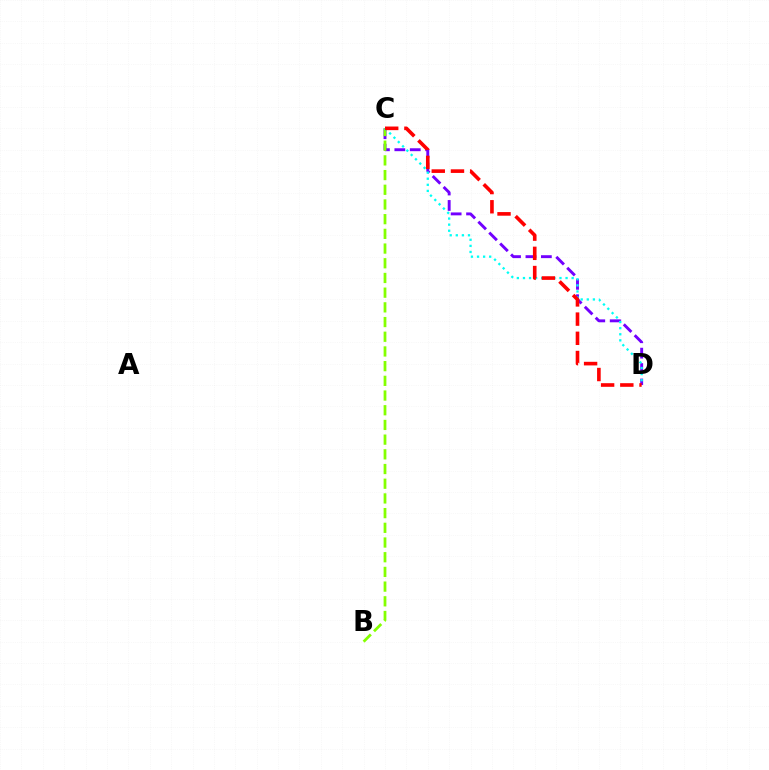{('C', 'D'): [{'color': '#7200ff', 'line_style': 'dashed', 'thickness': 2.09}, {'color': '#00fff6', 'line_style': 'dotted', 'thickness': 1.65}, {'color': '#ff0000', 'line_style': 'dashed', 'thickness': 2.61}], ('B', 'C'): [{'color': '#84ff00', 'line_style': 'dashed', 'thickness': 2.0}]}